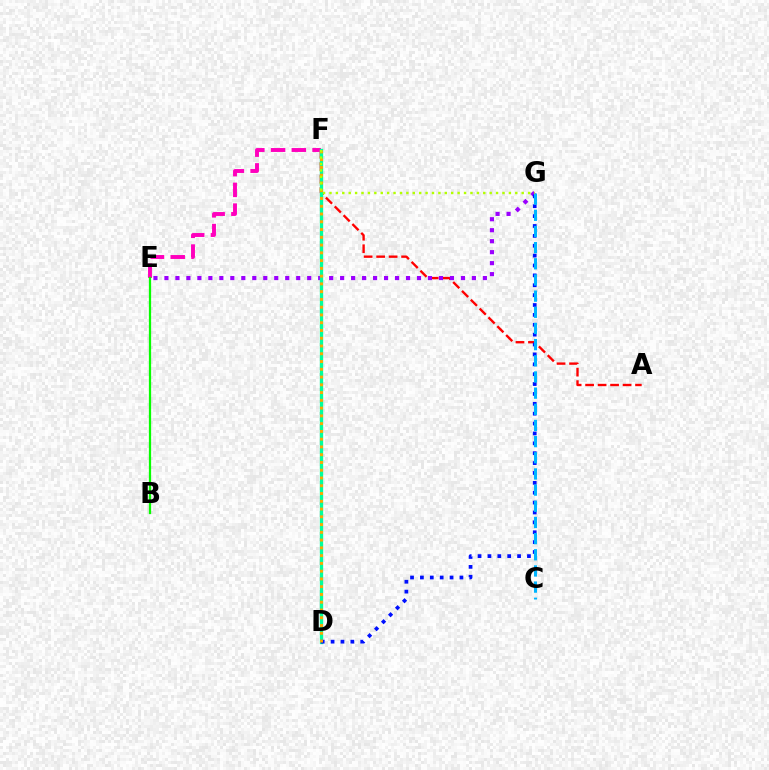{('A', 'F'): [{'color': '#ff0000', 'line_style': 'dashed', 'thickness': 1.7}], ('E', 'F'): [{'color': '#ff00bd', 'line_style': 'dashed', 'thickness': 2.82}], ('E', 'G'): [{'color': '#9b00ff', 'line_style': 'dotted', 'thickness': 2.98}], ('B', 'E'): [{'color': '#08ff00', 'line_style': 'solid', 'thickness': 1.62}], ('D', 'F'): [{'color': '#00ff9d', 'line_style': 'solid', 'thickness': 2.4}, {'color': '#ffa500', 'line_style': 'dotted', 'thickness': 2.11}], ('D', 'G'): [{'color': '#0010ff', 'line_style': 'dotted', 'thickness': 2.68}], ('C', 'G'): [{'color': '#00b5ff', 'line_style': 'dashed', 'thickness': 2.2}], ('F', 'G'): [{'color': '#b3ff00', 'line_style': 'dotted', 'thickness': 1.74}]}